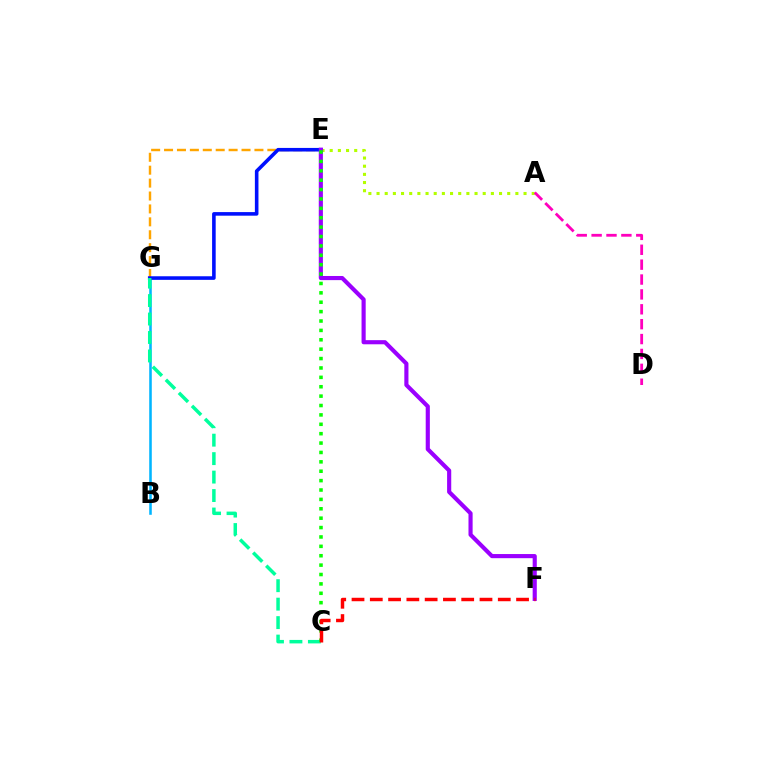{('E', 'G'): [{'color': '#ffa500', 'line_style': 'dashed', 'thickness': 1.75}, {'color': '#0010ff', 'line_style': 'solid', 'thickness': 2.58}], ('B', 'G'): [{'color': '#00b5ff', 'line_style': 'solid', 'thickness': 1.84}], ('A', 'E'): [{'color': '#b3ff00', 'line_style': 'dotted', 'thickness': 2.22}], ('C', 'G'): [{'color': '#00ff9d', 'line_style': 'dashed', 'thickness': 2.51}], ('E', 'F'): [{'color': '#9b00ff', 'line_style': 'solid', 'thickness': 2.98}], ('C', 'E'): [{'color': '#08ff00', 'line_style': 'dotted', 'thickness': 2.55}], ('A', 'D'): [{'color': '#ff00bd', 'line_style': 'dashed', 'thickness': 2.02}], ('C', 'F'): [{'color': '#ff0000', 'line_style': 'dashed', 'thickness': 2.48}]}